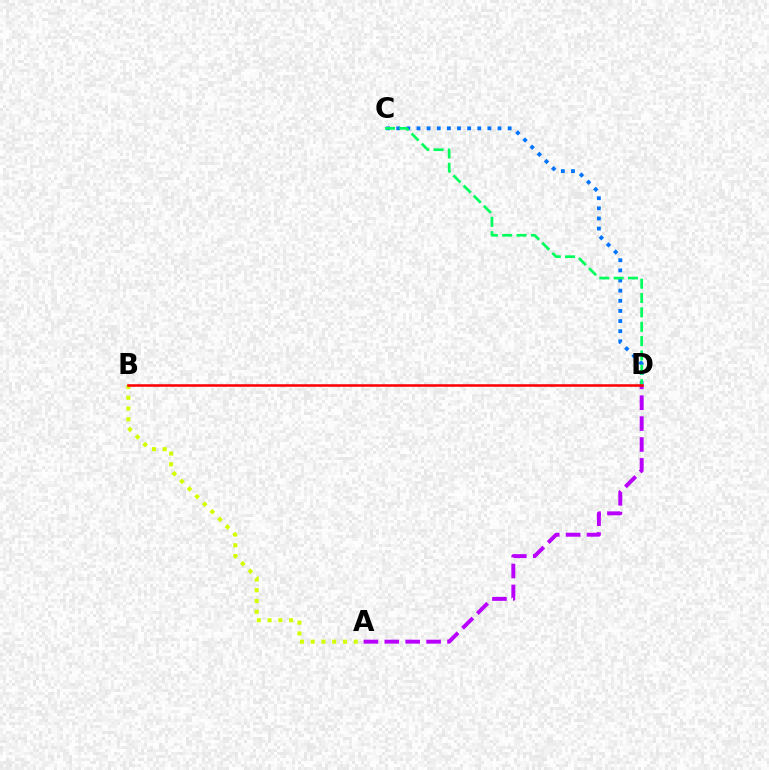{('C', 'D'): [{'color': '#0074ff', 'line_style': 'dotted', 'thickness': 2.75}, {'color': '#00ff5c', 'line_style': 'dashed', 'thickness': 1.95}], ('A', 'B'): [{'color': '#d1ff00', 'line_style': 'dotted', 'thickness': 2.92}], ('A', 'D'): [{'color': '#b900ff', 'line_style': 'dashed', 'thickness': 2.84}], ('B', 'D'): [{'color': '#ff0000', 'line_style': 'solid', 'thickness': 1.84}]}